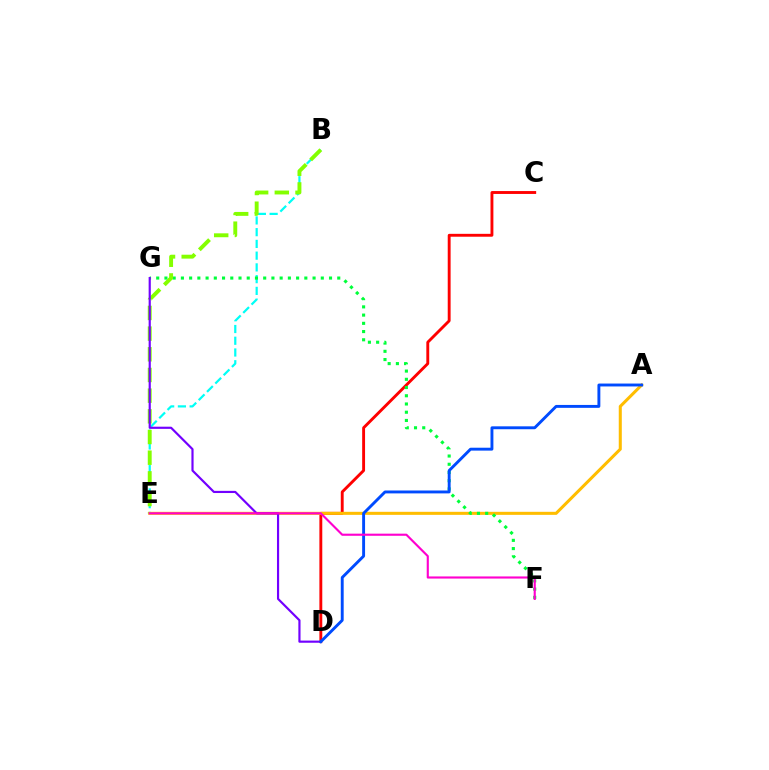{('C', 'D'): [{'color': '#ff0000', 'line_style': 'solid', 'thickness': 2.08}], ('B', 'E'): [{'color': '#00fff6', 'line_style': 'dashed', 'thickness': 1.6}, {'color': '#84ff00', 'line_style': 'dashed', 'thickness': 2.81}], ('A', 'E'): [{'color': '#ffbd00', 'line_style': 'solid', 'thickness': 2.19}], ('F', 'G'): [{'color': '#00ff39', 'line_style': 'dotted', 'thickness': 2.24}], ('D', 'G'): [{'color': '#7200ff', 'line_style': 'solid', 'thickness': 1.56}], ('A', 'D'): [{'color': '#004bff', 'line_style': 'solid', 'thickness': 2.09}], ('E', 'F'): [{'color': '#ff00cf', 'line_style': 'solid', 'thickness': 1.53}]}